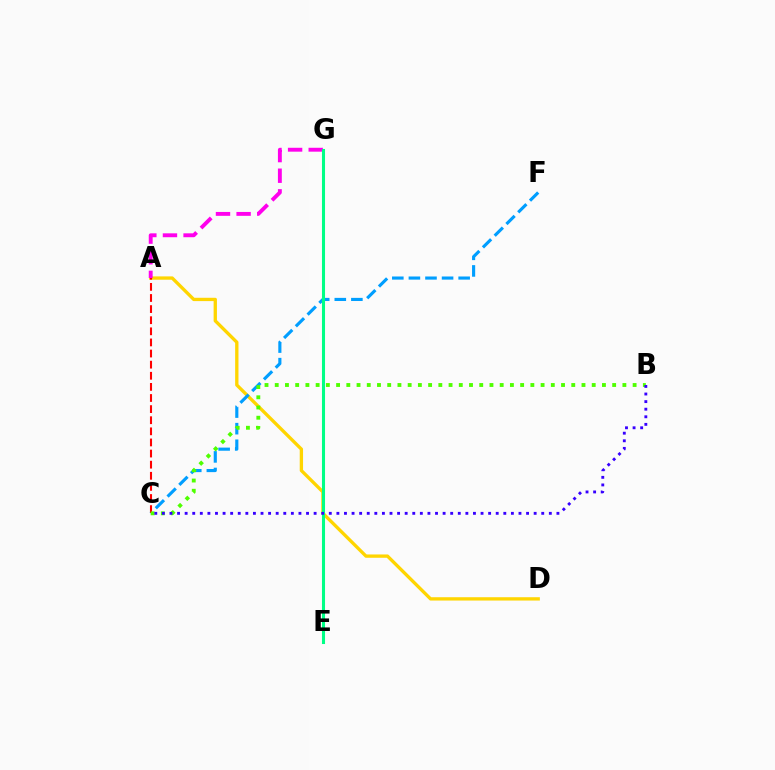{('A', 'D'): [{'color': '#ffd500', 'line_style': 'solid', 'thickness': 2.39}], ('C', 'F'): [{'color': '#009eff', 'line_style': 'dashed', 'thickness': 2.25}], ('A', 'G'): [{'color': '#ff00ed', 'line_style': 'dashed', 'thickness': 2.8}], ('A', 'C'): [{'color': '#ff0000', 'line_style': 'dashed', 'thickness': 1.51}], ('E', 'G'): [{'color': '#00ff86', 'line_style': 'solid', 'thickness': 2.21}], ('B', 'C'): [{'color': '#4fff00', 'line_style': 'dotted', 'thickness': 2.78}, {'color': '#3700ff', 'line_style': 'dotted', 'thickness': 2.06}]}